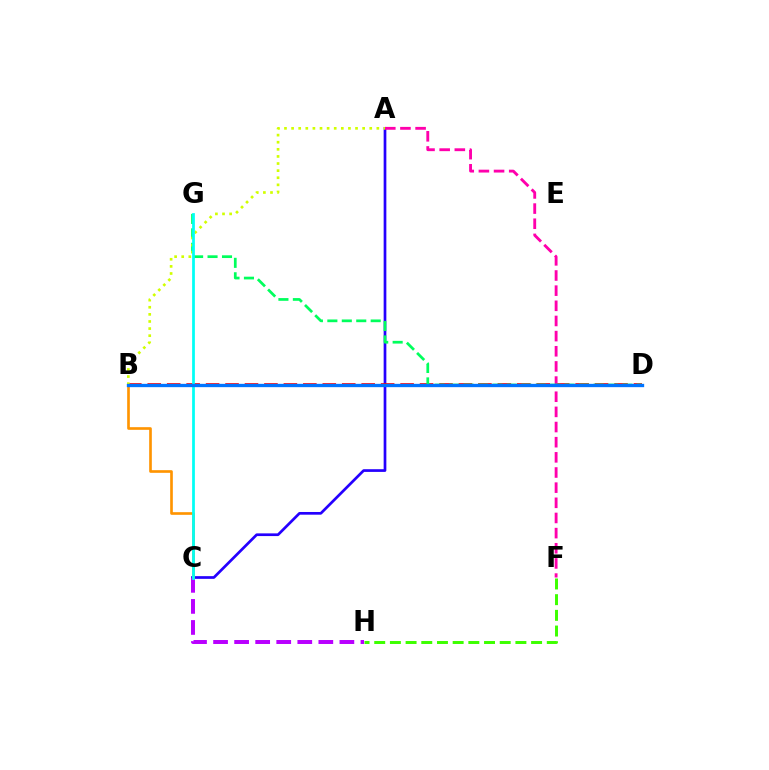{('A', 'C'): [{'color': '#2500ff', 'line_style': 'solid', 'thickness': 1.94}], ('B', 'C'): [{'color': '#ff9400', 'line_style': 'solid', 'thickness': 1.91}], ('B', 'D'): [{'color': '#ff0000', 'line_style': 'dashed', 'thickness': 2.64}, {'color': '#0074ff', 'line_style': 'solid', 'thickness': 2.39}], ('A', 'F'): [{'color': '#ff00ac', 'line_style': 'dashed', 'thickness': 2.06}], ('D', 'G'): [{'color': '#00ff5c', 'line_style': 'dashed', 'thickness': 1.96}], ('C', 'H'): [{'color': '#b900ff', 'line_style': 'dashed', 'thickness': 2.86}], ('A', 'B'): [{'color': '#d1ff00', 'line_style': 'dotted', 'thickness': 1.93}], ('C', 'G'): [{'color': '#00fff6', 'line_style': 'solid', 'thickness': 1.98}], ('F', 'H'): [{'color': '#3dff00', 'line_style': 'dashed', 'thickness': 2.13}]}